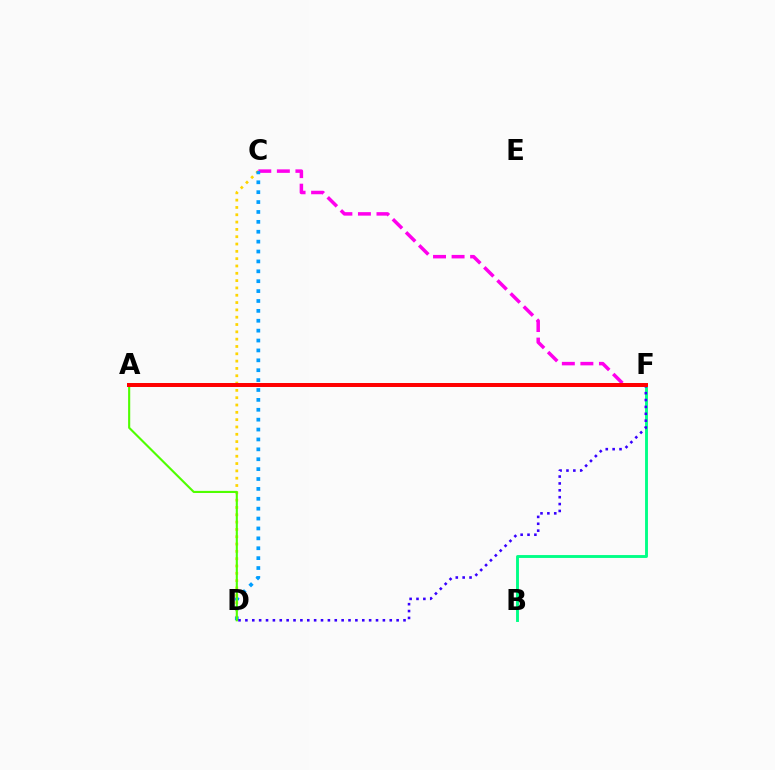{('B', 'F'): [{'color': '#00ff86', 'line_style': 'solid', 'thickness': 2.08}], ('C', 'D'): [{'color': '#ffd500', 'line_style': 'dotted', 'thickness': 1.99}, {'color': '#009eff', 'line_style': 'dotted', 'thickness': 2.69}], ('C', 'F'): [{'color': '#ff00ed', 'line_style': 'dashed', 'thickness': 2.52}], ('D', 'F'): [{'color': '#3700ff', 'line_style': 'dotted', 'thickness': 1.87}], ('A', 'D'): [{'color': '#4fff00', 'line_style': 'solid', 'thickness': 1.53}], ('A', 'F'): [{'color': '#ff0000', 'line_style': 'solid', 'thickness': 2.86}]}